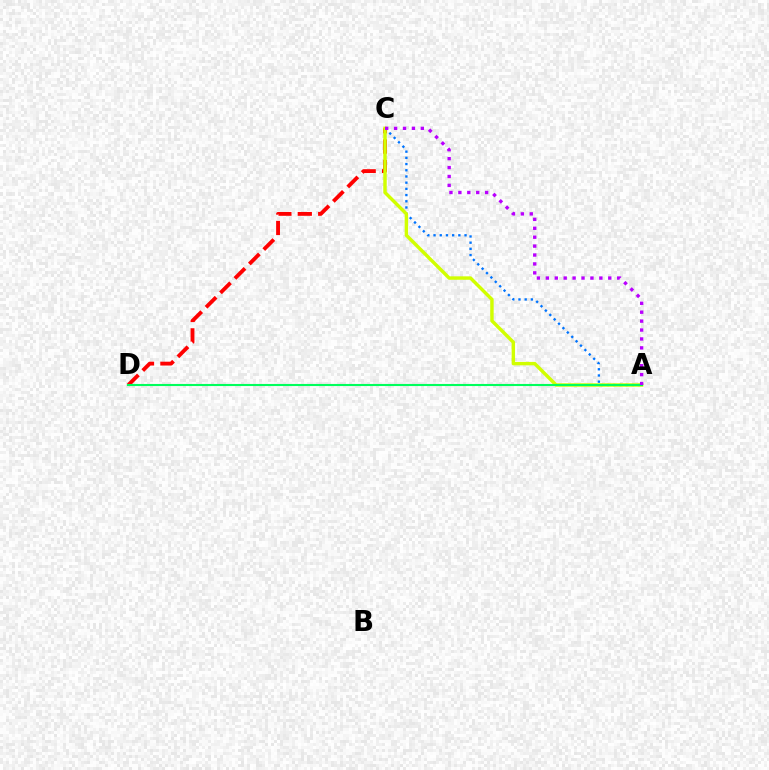{('C', 'D'): [{'color': '#ff0000', 'line_style': 'dashed', 'thickness': 2.77}], ('A', 'C'): [{'color': '#0074ff', 'line_style': 'dotted', 'thickness': 1.69}, {'color': '#d1ff00', 'line_style': 'solid', 'thickness': 2.48}, {'color': '#b900ff', 'line_style': 'dotted', 'thickness': 2.42}], ('A', 'D'): [{'color': '#00ff5c', 'line_style': 'solid', 'thickness': 1.52}]}